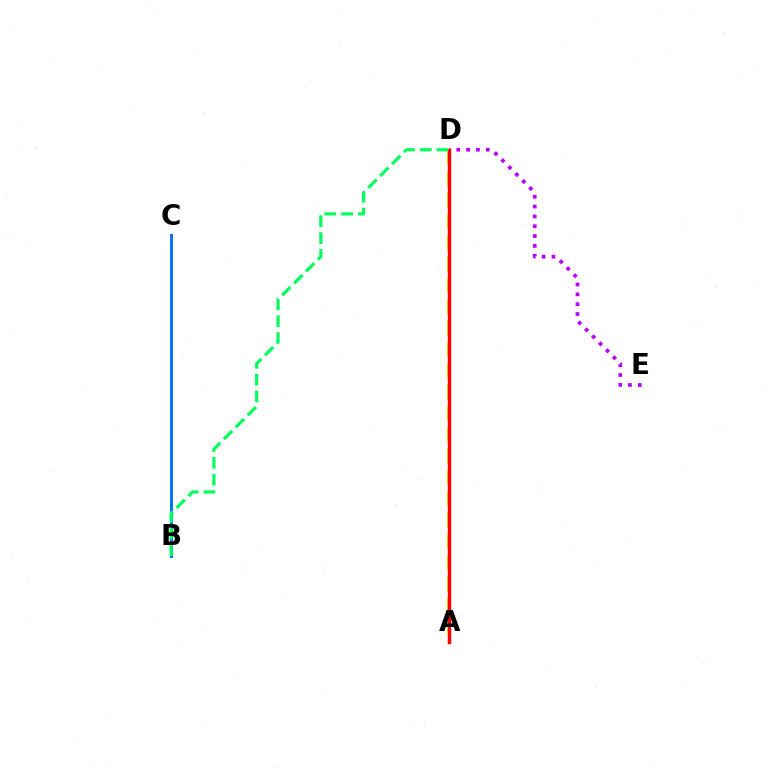{('A', 'D'): [{'color': '#d1ff00', 'line_style': 'dashed', 'thickness': 2.9}, {'color': '#ff0000', 'line_style': 'solid', 'thickness': 2.48}], ('D', 'E'): [{'color': '#b900ff', 'line_style': 'dotted', 'thickness': 2.67}], ('B', 'C'): [{'color': '#0074ff', 'line_style': 'solid', 'thickness': 2.13}], ('B', 'D'): [{'color': '#00ff5c', 'line_style': 'dashed', 'thickness': 2.28}]}